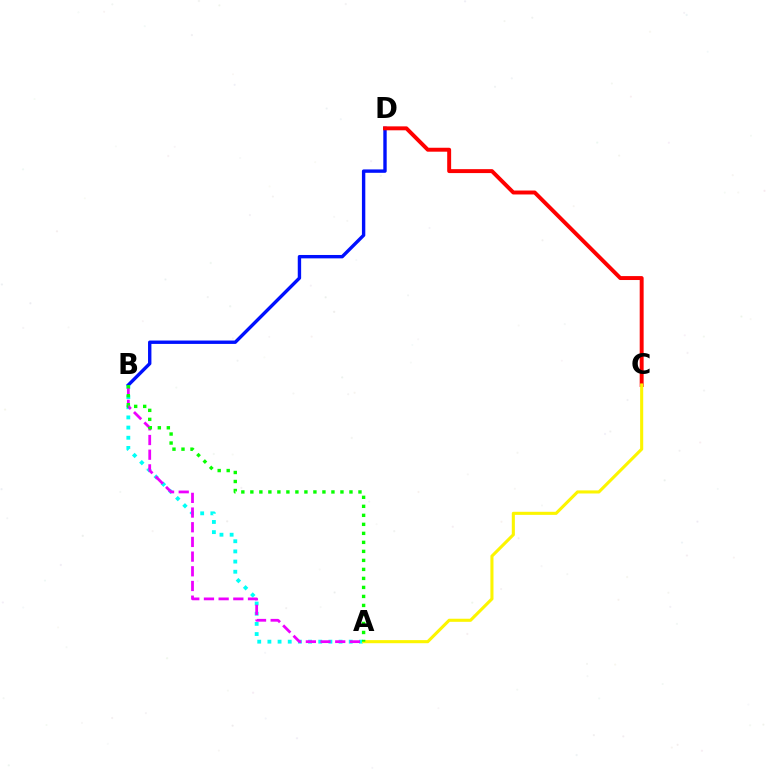{('B', 'D'): [{'color': '#0010ff', 'line_style': 'solid', 'thickness': 2.44}], ('C', 'D'): [{'color': '#ff0000', 'line_style': 'solid', 'thickness': 2.83}], ('A', 'B'): [{'color': '#00fff6', 'line_style': 'dotted', 'thickness': 2.76}, {'color': '#ee00ff', 'line_style': 'dashed', 'thickness': 1.99}, {'color': '#08ff00', 'line_style': 'dotted', 'thickness': 2.45}], ('A', 'C'): [{'color': '#fcf500', 'line_style': 'solid', 'thickness': 2.22}]}